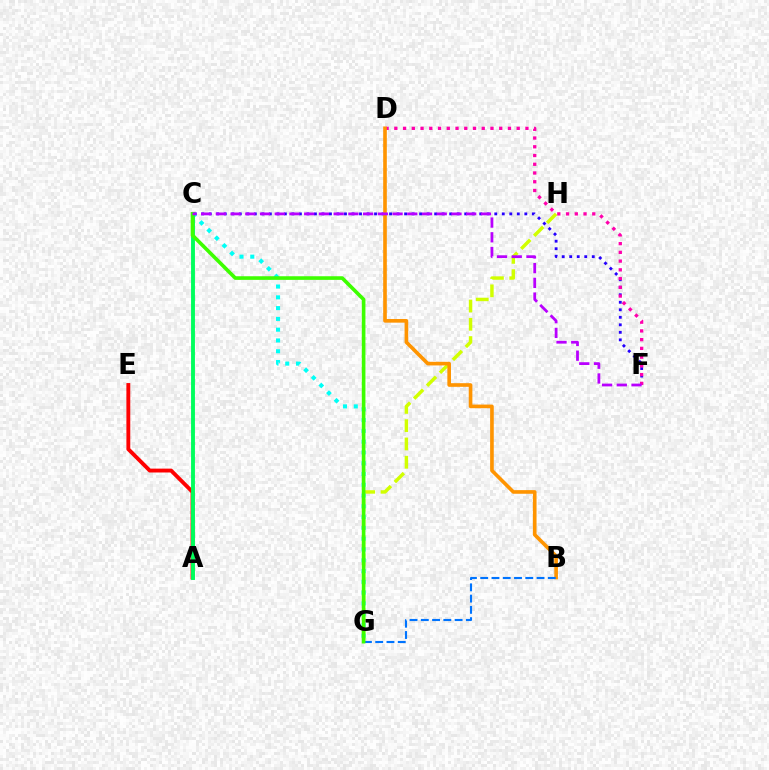{('G', 'H'): [{'color': '#d1ff00', 'line_style': 'dashed', 'thickness': 2.48}], ('C', 'F'): [{'color': '#2500ff', 'line_style': 'dotted', 'thickness': 2.04}, {'color': '#b900ff', 'line_style': 'dashed', 'thickness': 2.0}], ('D', 'F'): [{'color': '#ff00ac', 'line_style': 'dotted', 'thickness': 2.37}], ('B', 'D'): [{'color': '#ff9400', 'line_style': 'solid', 'thickness': 2.62}], ('C', 'G'): [{'color': '#00fff6', 'line_style': 'dotted', 'thickness': 2.93}, {'color': '#3dff00', 'line_style': 'solid', 'thickness': 2.61}], ('A', 'E'): [{'color': '#ff0000', 'line_style': 'solid', 'thickness': 2.79}], ('A', 'C'): [{'color': '#00ff5c', 'line_style': 'solid', 'thickness': 2.79}], ('B', 'G'): [{'color': '#0074ff', 'line_style': 'dashed', 'thickness': 1.53}]}